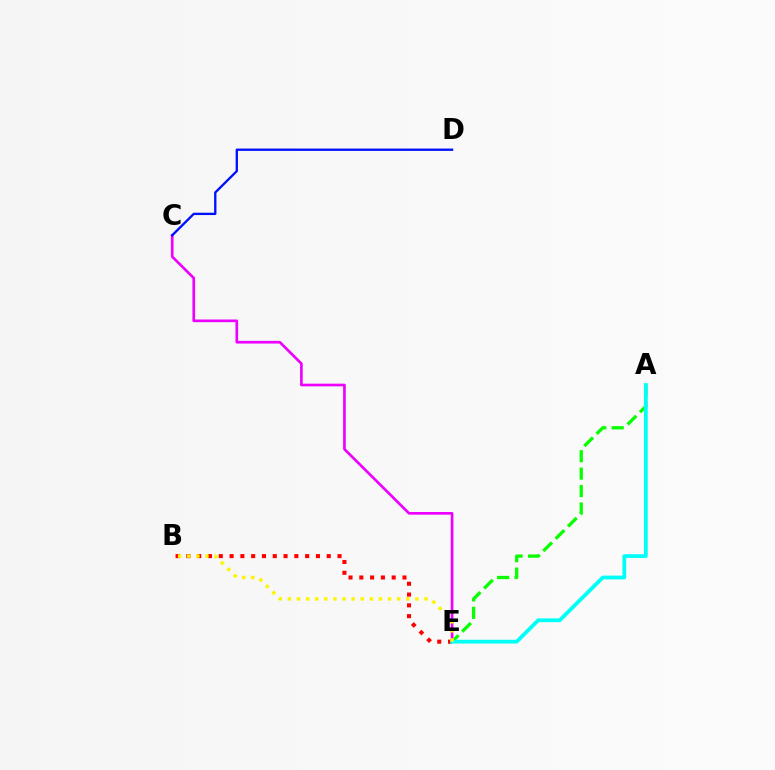{('B', 'E'): [{'color': '#ff0000', 'line_style': 'dotted', 'thickness': 2.93}, {'color': '#fcf500', 'line_style': 'dotted', 'thickness': 2.47}], ('C', 'E'): [{'color': '#ee00ff', 'line_style': 'solid', 'thickness': 1.92}], ('A', 'E'): [{'color': '#08ff00', 'line_style': 'dashed', 'thickness': 2.37}, {'color': '#00fff6', 'line_style': 'solid', 'thickness': 2.73}], ('C', 'D'): [{'color': '#0010ff', 'line_style': 'solid', 'thickness': 1.68}]}